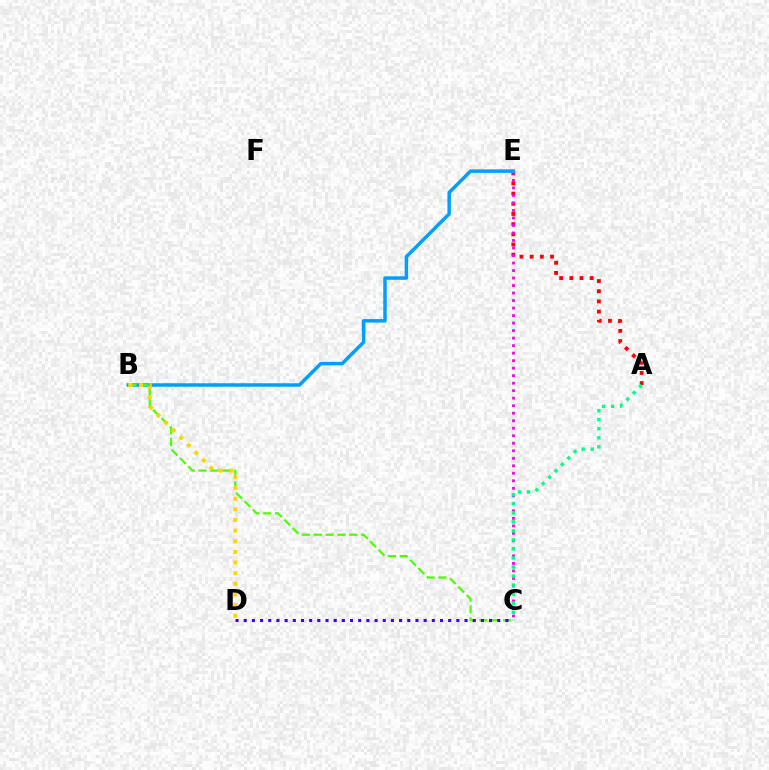{('A', 'E'): [{'color': '#ff0000', 'line_style': 'dotted', 'thickness': 2.76}], ('C', 'E'): [{'color': '#ff00ed', 'line_style': 'dotted', 'thickness': 2.04}], ('B', 'E'): [{'color': '#009eff', 'line_style': 'solid', 'thickness': 2.51}], ('B', 'C'): [{'color': '#4fff00', 'line_style': 'dashed', 'thickness': 1.61}], ('B', 'D'): [{'color': '#ffd500', 'line_style': 'dotted', 'thickness': 2.89}], ('C', 'D'): [{'color': '#3700ff', 'line_style': 'dotted', 'thickness': 2.22}], ('A', 'C'): [{'color': '#00ff86', 'line_style': 'dotted', 'thickness': 2.45}]}